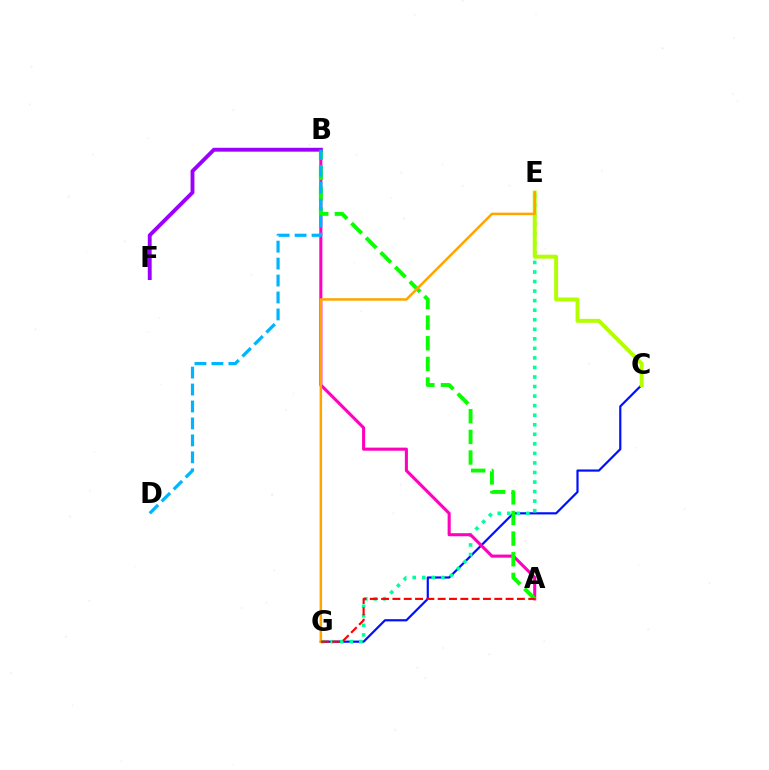{('C', 'G'): [{'color': '#0010ff', 'line_style': 'solid', 'thickness': 1.58}], ('E', 'G'): [{'color': '#00ff9d', 'line_style': 'dotted', 'thickness': 2.59}, {'color': '#ffa500', 'line_style': 'solid', 'thickness': 1.81}], ('C', 'E'): [{'color': '#b3ff00', 'line_style': 'solid', 'thickness': 2.83}], ('A', 'B'): [{'color': '#ff00bd', 'line_style': 'solid', 'thickness': 2.21}, {'color': '#08ff00', 'line_style': 'dashed', 'thickness': 2.8}], ('B', 'F'): [{'color': '#9b00ff', 'line_style': 'solid', 'thickness': 2.79}], ('B', 'D'): [{'color': '#00b5ff', 'line_style': 'dashed', 'thickness': 2.3}], ('A', 'G'): [{'color': '#ff0000', 'line_style': 'dashed', 'thickness': 1.54}]}